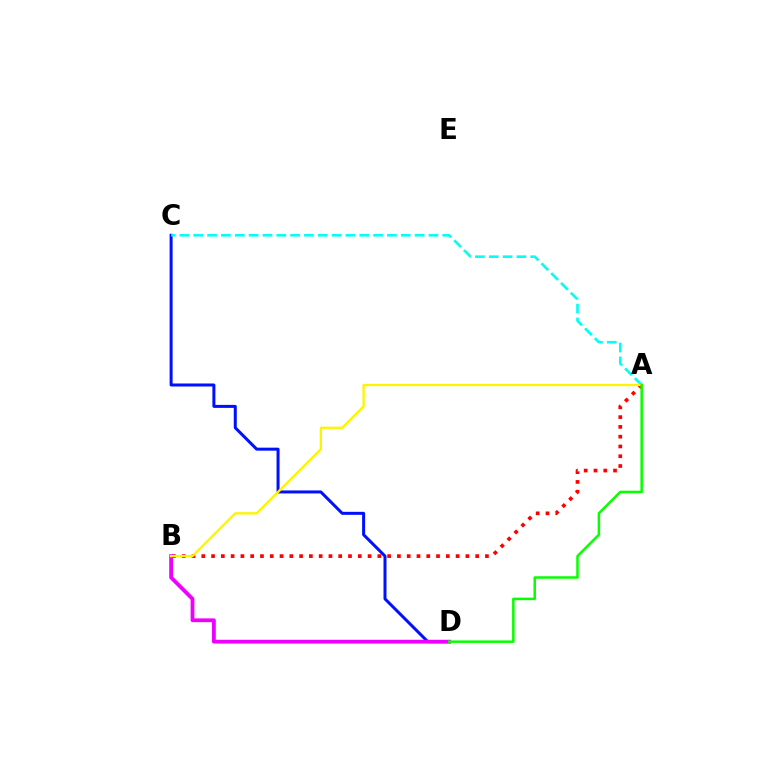{('A', 'B'): [{'color': '#ff0000', 'line_style': 'dotted', 'thickness': 2.66}, {'color': '#fcf500', 'line_style': 'solid', 'thickness': 1.67}], ('C', 'D'): [{'color': '#0010ff', 'line_style': 'solid', 'thickness': 2.16}], ('A', 'C'): [{'color': '#00fff6', 'line_style': 'dashed', 'thickness': 1.88}], ('B', 'D'): [{'color': '#ee00ff', 'line_style': 'solid', 'thickness': 2.74}], ('A', 'D'): [{'color': '#08ff00', 'line_style': 'solid', 'thickness': 1.81}]}